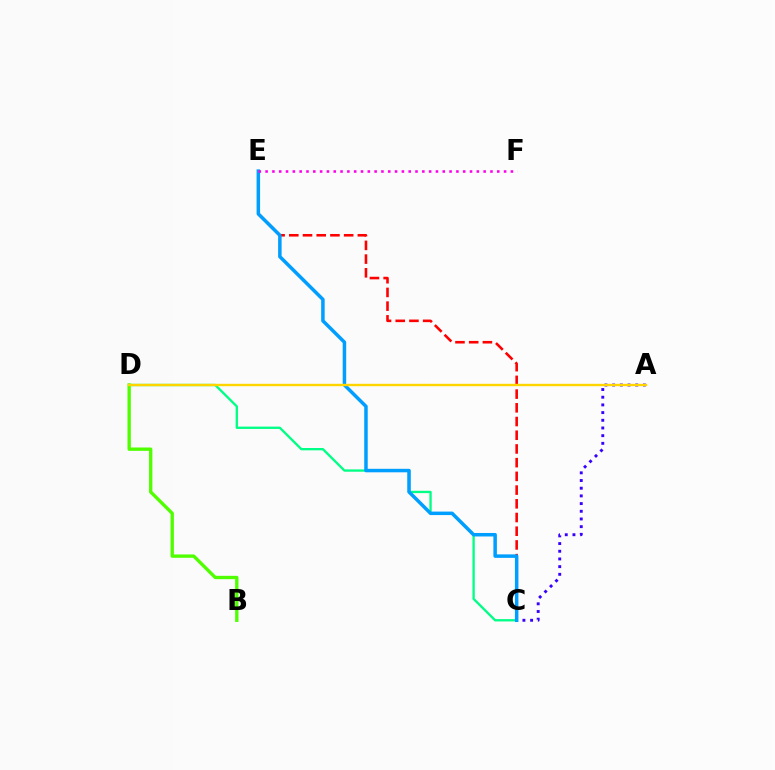{('C', 'D'): [{'color': '#00ff86', 'line_style': 'solid', 'thickness': 1.68}], ('A', 'C'): [{'color': '#3700ff', 'line_style': 'dotted', 'thickness': 2.09}], ('C', 'E'): [{'color': '#ff0000', 'line_style': 'dashed', 'thickness': 1.86}, {'color': '#009eff', 'line_style': 'solid', 'thickness': 2.52}], ('B', 'D'): [{'color': '#4fff00', 'line_style': 'solid', 'thickness': 2.4}], ('A', 'D'): [{'color': '#ffd500', 'line_style': 'solid', 'thickness': 1.72}], ('E', 'F'): [{'color': '#ff00ed', 'line_style': 'dotted', 'thickness': 1.85}]}